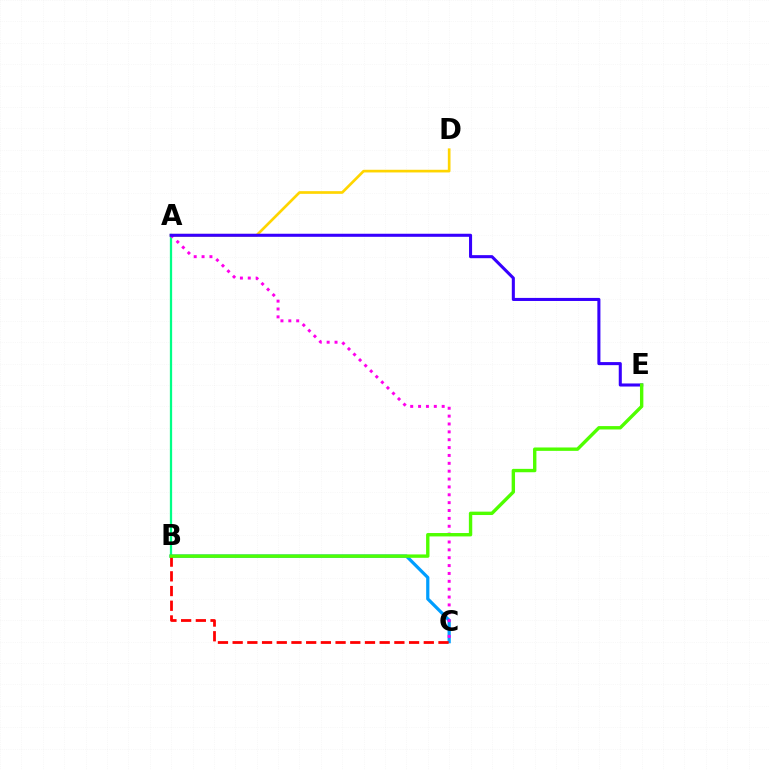{('A', 'B'): [{'color': '#00ff86', 'line_style': 'solid', 'thickness': 1.63}], ('B', 'C'): [{'color': '#009eff', 'line_style': 'solid', 'thickness': 2.32}, {'color': '#ff0000', 'line_style': 'dashed', 'thickness': 2.0}], ('A', 'D'): [{'color': '#ffd500', 'line_style': 'solid', 'thickness': 1.93}], ('A', 'C'): [{'color': '#ff00ed', 'line_style': 'dotted', 'thickness': 2.14}], ('A', 'E'): [{'color': '#3700ff', 'line_style': 'solid', 'thickness': 2.2}], ('B', 'E'): [{'color': '#4fff00', 'line_style': 'solid', 'thickness': 2.44}]}